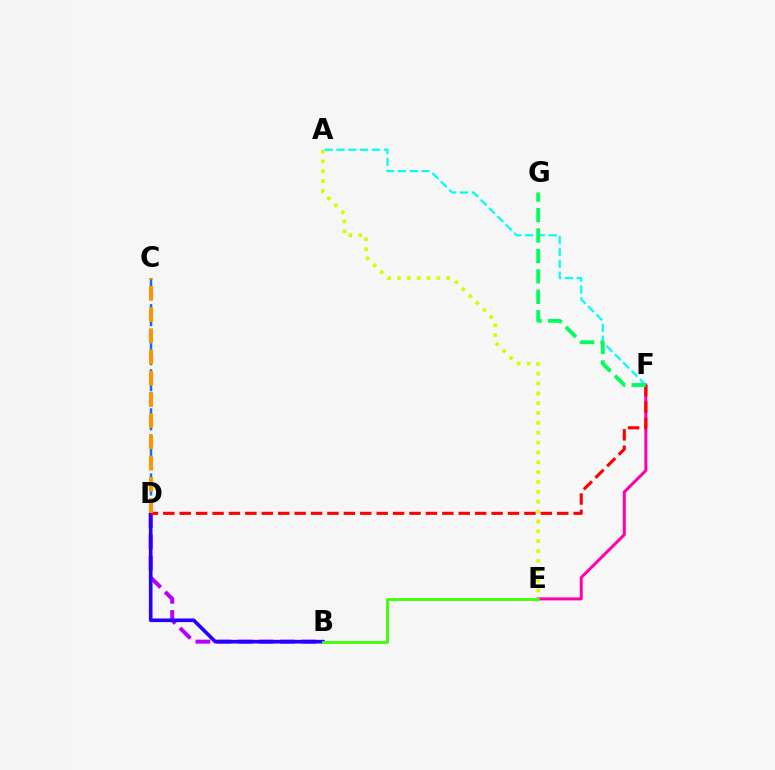{('E', 'F'): [{'color': '#ff00ac', 'line_style': 'solid', 'thickness': 2.15}], ('B', 'D'): [{'color': '#b900ff', 'line_style': 'dashed', 'thickness': 2.87}, {'color': '#2500ff', 'line_style': 'solid', 'thickness': 2.6}], ('A', 'F'): [{'color': '#00fff6', 'line_style': 'dashed', 'thickness': 1.61}], ('D', 'F'): [{'color': '#ff0000', 'line_style': 'dashed', 'thickness': 2.23}], ('C', 'D'): [{'color': '#0074ff', 'line_style': 'dashed', 'thickness': 1.77}, {'color': '#ff9400', 'line_style': 'dashed', 'thickness': 2.88}], ('A', 'E'): [{'color': '#d1ff00', 'line_style': 'dotted', 'thickness': 2.68}], ('B', 'E'): [{'color': '#3dff00', 'line_style': 'solid', 'thickness': 2.02}], ('F', 'G'): [{'color': '#00ff5c', 'line_style': 'dashed', 'thickness': 2.78}]}